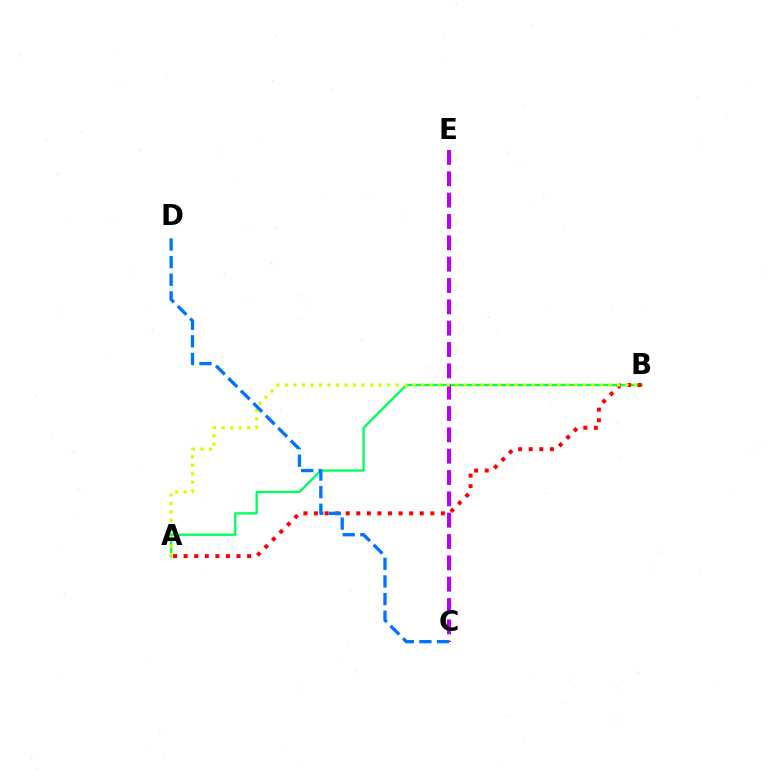{('A', 'B'): [{'color': '#00ff5c', 'line_style': 'solid', 'thickness': 1.67}, {'color': '#ff0000', 'line_style': 'dotted', 'thickness': 2.87}, {'color': '#d1ff00', 'line_style': 'dotted', 'thickness': 2.31}], ('C', 'E'): [{'color': '#b900ff', 'line_style': 'dashed', 'thickness': 2.9}], ('C', 'D'): [{'color': '#0074ff', 'line_style': 'dashed', 'thickness': 2.39}]}